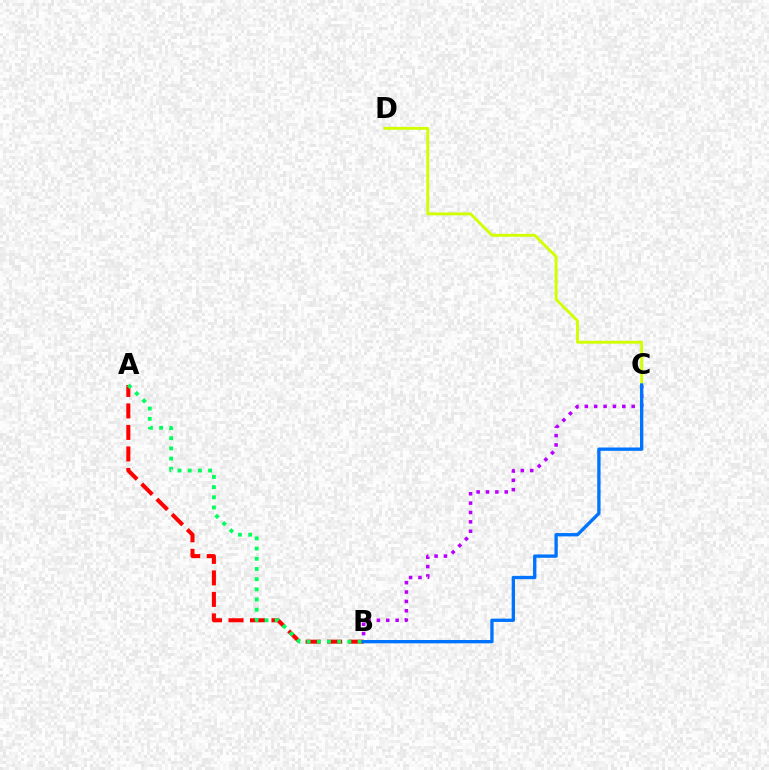{('A', 'B'): [{'color': '#ff0000', 'line_style': 'dashed', 'thickness': 2.92}, {'color': '#00ff5c', 'line_style': 'dotted', 'thickness': 2.77}], ('B', 'C'): [{'color': '#b900ff', 'line_style': 'dotted', 'thickness': 2.55}, {'color': '#0074ff', 'line_style': 'solid', 'thickness': 2.4}], ('C', 'D'): [{'color': '#d1ff00', 'line_style': 'solid', 'thickness': 2.07}]}